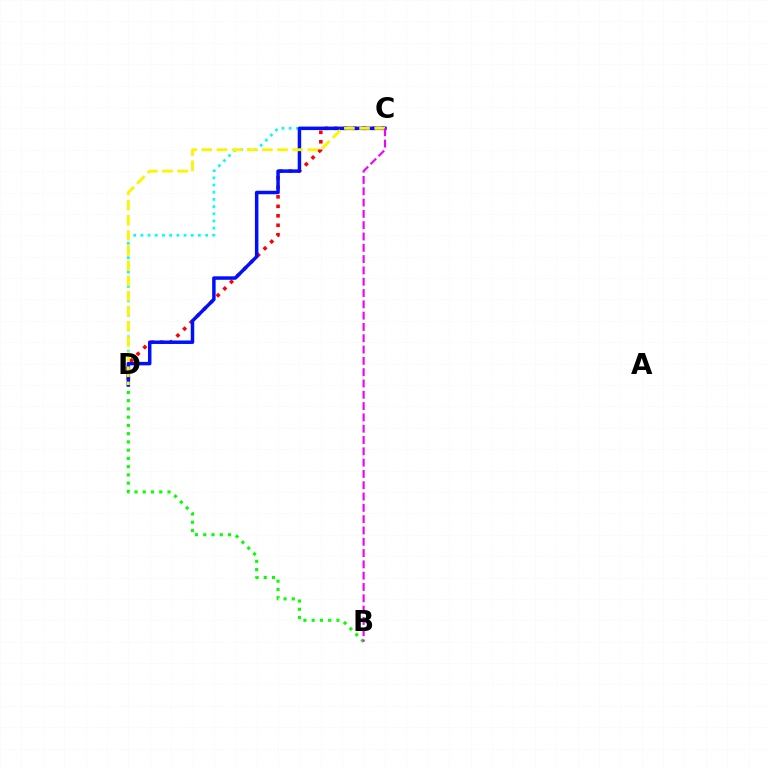{('C', 'D'): [{'color': '#00fff6', 'line_style': 'dotted', 'thickness': 1.95}, {'color': '#ff0000', 'line_style': 'dotted', 'thickness': 2.58}, {'color': '#0010ff', 'line_style': 'solid', 'thickness': 2.51}, {'color': '#fcf500', 'line_style': 'dashed', 'thickness': 2.06}], ('B', 'D'): [{'color': '#08ff00', 'line_style': 'dotted', 'thickness': 2.24}], ('B', 'C'): [{'color': '#ee00ff', 'line_style': 'dashed', 'thickness': 1.54}]}